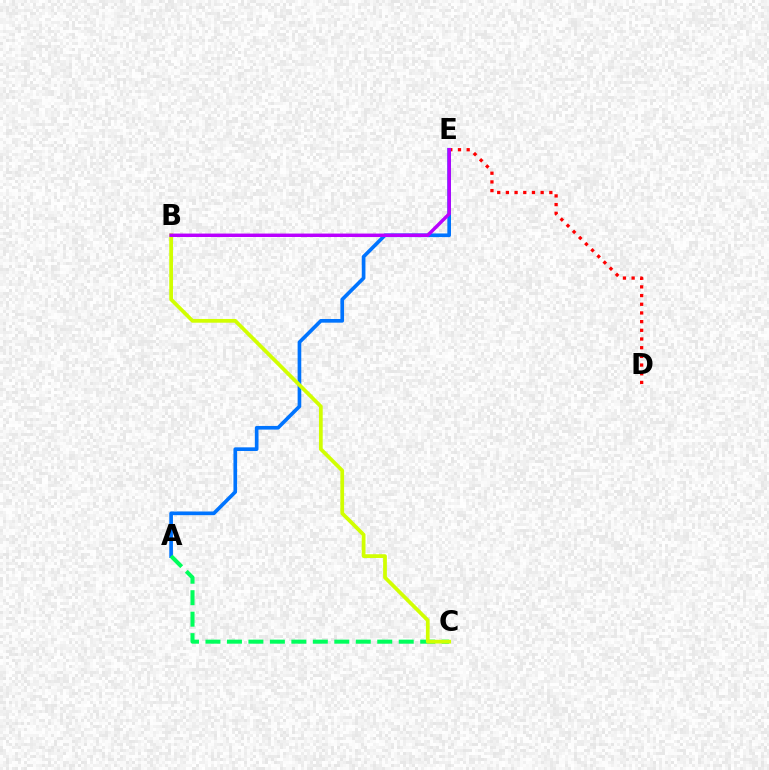{('D', 'E'): [{'color': '#ff0000', 'line_style': 'dotted', 'thickness': 2.36}], ('A', 'E'): [{'color': '#0074ff', 'line_style': 'solid', 'thickness': 2.63}], ('A', 'C'): [{'color': '#00ff5c', 'line_style': 'dashed', 'thickness': 2.92}], ('B', 'C'): [{'color': '#d1ff00', 'line_style': 'solid', 'thickness': 2.69}], ('B', 'E'): [{'color': '#b900ff', 'line_style': 'solid', 'thickness': 2.48}]}